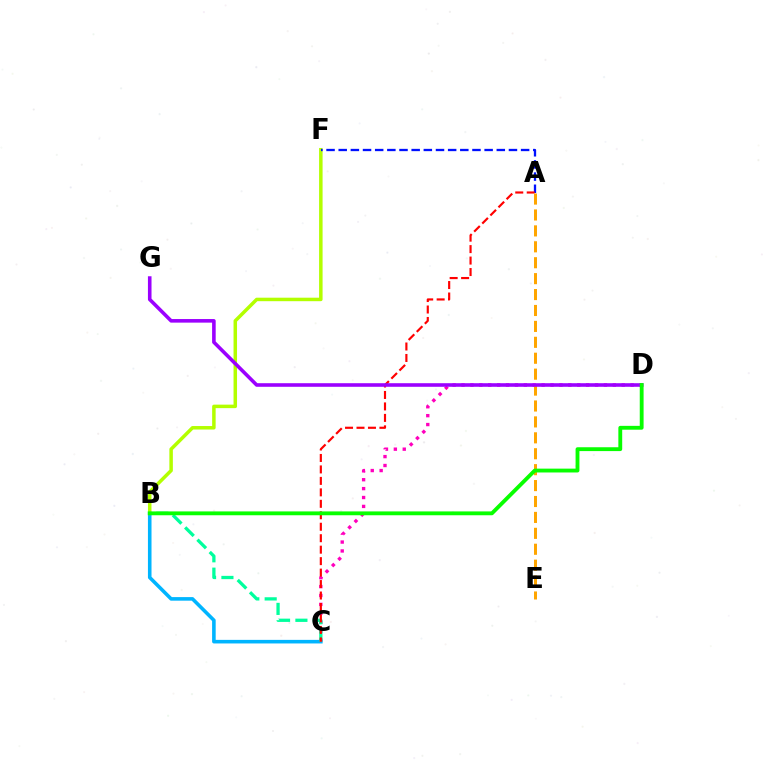{('B', 'C'): [{'color': '#00b5ff', 'line_style': 'solid', 'thickness': 2.58}, {'color': '#00ff9d', 'line_style': 'dashed', 'thickness': 2.36}], ('B', 'F'): [{'color': '#b3ff00', 'line_style': 'solid', 'thickness': 2.52}], ('A', 'F'): [{'color': '#0010ff', 'line_style': 'dashed', 'thickness': 1.65}], ('C', 'D'): [{'color': '#ff00bd', 'line_style': 'dotted', 'thickness': 2.42}], ('A', 'C'): [{'color': '#ff0000', 'line_style': 'dashed', 'thickness': 1.56}], ('A', 'E'): [{'color': '#ffa500', 'line_style': 'dashed', 'thickness': 2.16}], ('D', 'G'): [{'color': '#9b00ff', 'line_style': 'solid', 'thickness': 2.58}], ('B', 'D'): [{'color': '#08ff00', 'line_style': 'solid', 'thickness': 2.77}]}